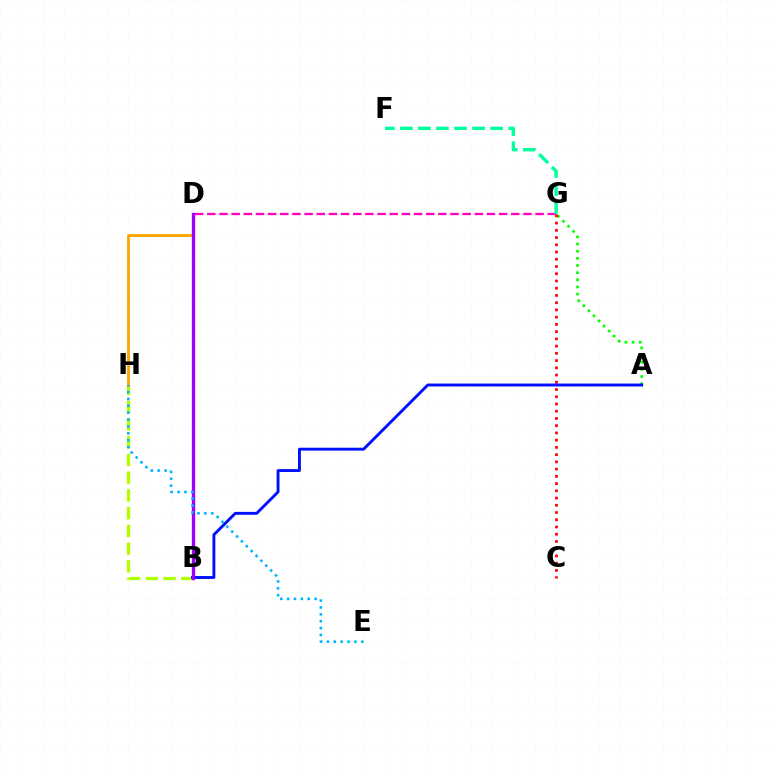{('A', 'G'): [{'color': '#08ff00', 'line_style': 'dotted', 'thickness': 1.94}], ('B', 'H'): [{'color': '#b3ff00', 'line_style': 'dashed', 'thickness': 2.41}], ('D', 'G'): [{'color': '#ff00bd', 'line_style': 'dashed', 'thickness': 1.65}], ('C', 'G'): [{'color': '#ff0000', 'line_style': 'dotted', 'thickness': 1.97}], ('A', 'B'): [{'color': '#0010ff', 'line_style': 'solid', 'thickness': 2.09}], ('F', 'G'): [{'color': '#00ff9d', 'line_style': 'dashed', 'thickness': 2.45}], ('D', 'H'): [{'color': '#ffa500', 'line_style': 'solid', 'thickness': 2.04}], ('B', 'D'): [{'color': '#9b00ff', 'line_style': 'solid', 'thickness': 2.41}], ('E', 'H'): [{'color': '#00b5ff', 'line_style': 'dotted', 'thickness': 1.87}]}